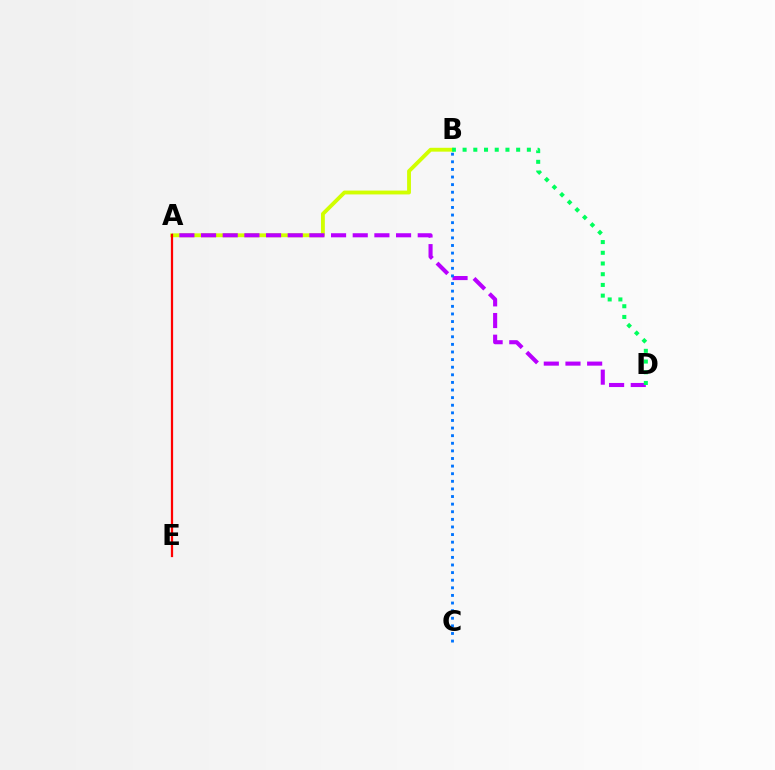{('A', 'B'): [{'color': '#d1ff00', 'line_style': 'solid', 'thickness': 2.77}], ('A', 'D'): [{'color': '#b900ff', 'line_style': 'dashed', 'thickness': 2.94}], ('B', 'D'): [{'color': '#00ff5c', 'line_style': 'dotted', 'thickness': 2.91}], ('A', 'E'): [{'color': '#ff0000', 'line_style': 'solid', 'thickness': 1.61}], ('B', 'C'): [{'color': '#0074ff', 'line_style': 'dotted', 'thickness': 2.07}]}